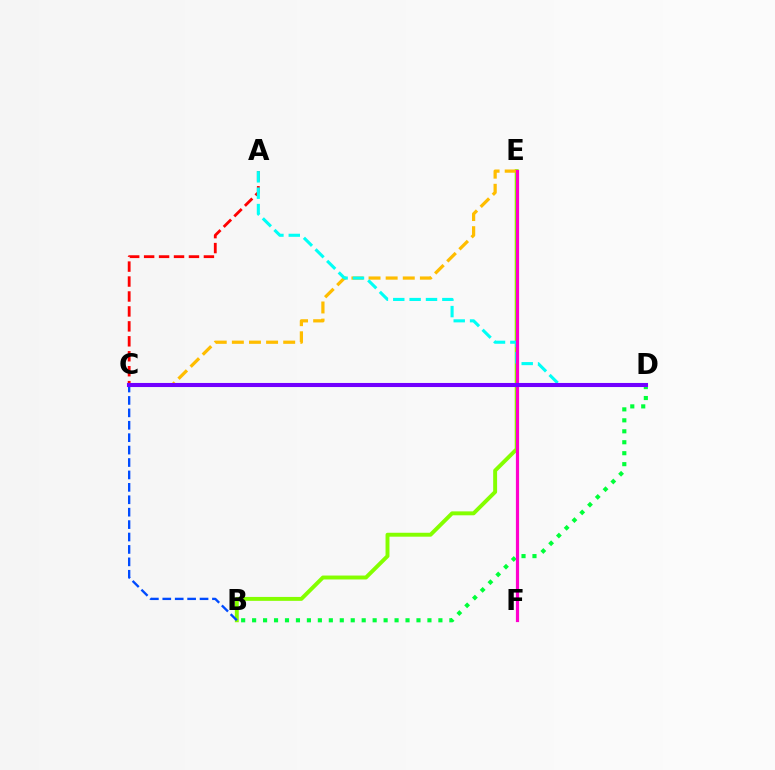{('B', 'E'): [{'color': '#84ff00', 'line_style': 'solid', 'thickness': 2.82}], ('C', 'E'): [{'color': '#ffbd00', 'line_style': 'dashed', 'thickness': 2.33}], ('A', 'C'): [{'color': '#ff0000', 'line_style': 'dashed', 'thickness': 2.03}], ('A', 'D'): [{'color': '#00fff6', 'line_style': 'dashed', 'thickness': 2.22}], ('B', 'C'): [{'color': '#004bff', 'line_style': 'dashed', 'thickness': 1.69}], ('B', 'D'): [{'color': '#00ff39', 'line_style': 'dotted', 'thickness': 2.98}], ('E', 'F'): [{'color': '#ff00cf', 'line_style': 'solid', 'thickness': 2.3}], ('C', 'D'): [{'color': '#7200ff', 'line_style': 'solid', 'thickness': 2.93}]}